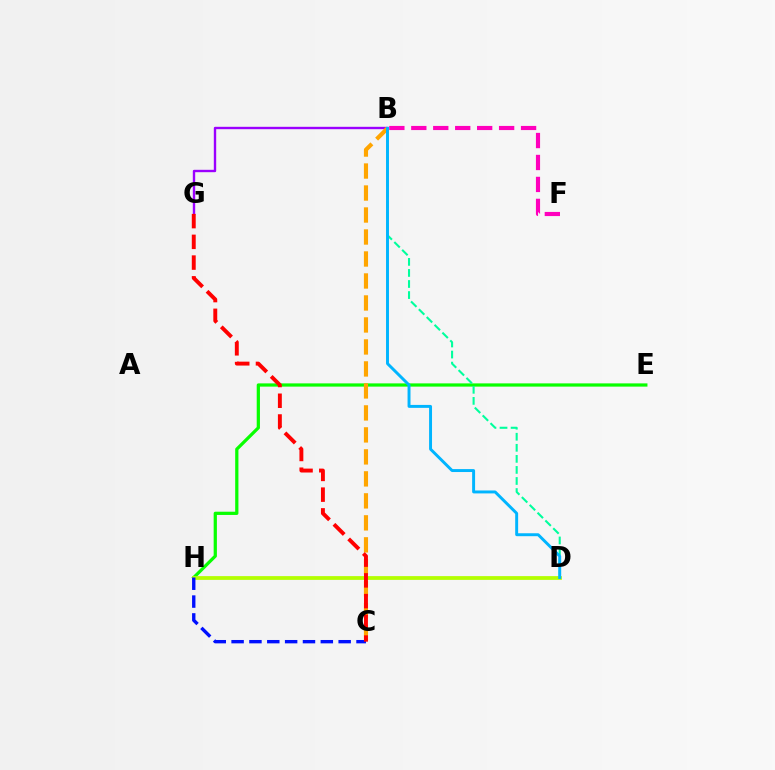{('E', 'H'): [{'color': '#08ff00', 'line_style': 'solid', 'thickness': 2.33}], ('B', 'G'): [{'color': '#9b00ff', 'line_style': 'solid', 'thickness': 1.72}], ('D', 'H'): [{'color': '#b3ff00', 'line_style': 'solid', 'thickness': 2.71}], ('B', 'D'): [{'color': '#00ff9d', 'line_style': 'dashed', 'thickness': 1.5}, {'color': '#00b5ff', 'line_style': 'solid', 'thickness': 2.12}], ('C', 'H'): [{'color': '#0010ff', 'line_style': 'dashed', 'thickness': 2.42}], ('B', 'C'): [{'color': '#ffa500', 'line_style': 'dashed', 'thickness': 2.99}], ('B', 'F'): [{'color': '#ff00bd', 'line_style': 'dashed', 'thickness': 2.98}], ('C', 'G'): [{'color': '#ff0000', 'line_style': 'dashed', 'thickness': 2.82}]}